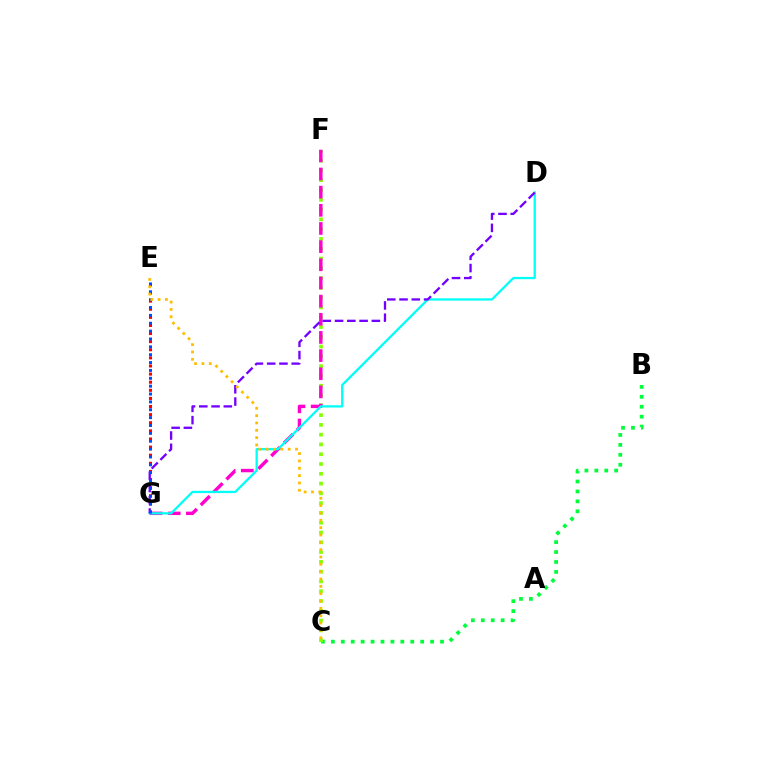{('B', 'C'): [{'color': '#00ff39', 'line_style': 'dotted', 'thickness': 2.7}], ('C', 'F'): [{'color': '#84ff00', 'line_style': 'dotted', 'thickness': 2.66}], ('E', 'G'): [{'color': '#ff0000', 'line_style': 'dotted', 'thickness': 2.2}, {'color': '#004bff', 'line_style': 'dotted', 'thickness': 2.14}], ('F', 'G'): [{'color': '#ff00cf', 'line_style': 'dashed', 'thickness': 2.47}], ('D', 'G'): [{'color': '#00fff6', 'line_style': 'solid', 'thickness': 1.64}, {'color': '#7200ff', 'line_style': 'dashed', 'thickness': 1.67}], ('C', 'E'): [{'color': '#ffbd00', 'line_style': 'dotted', 'thickness': 1.99}]}